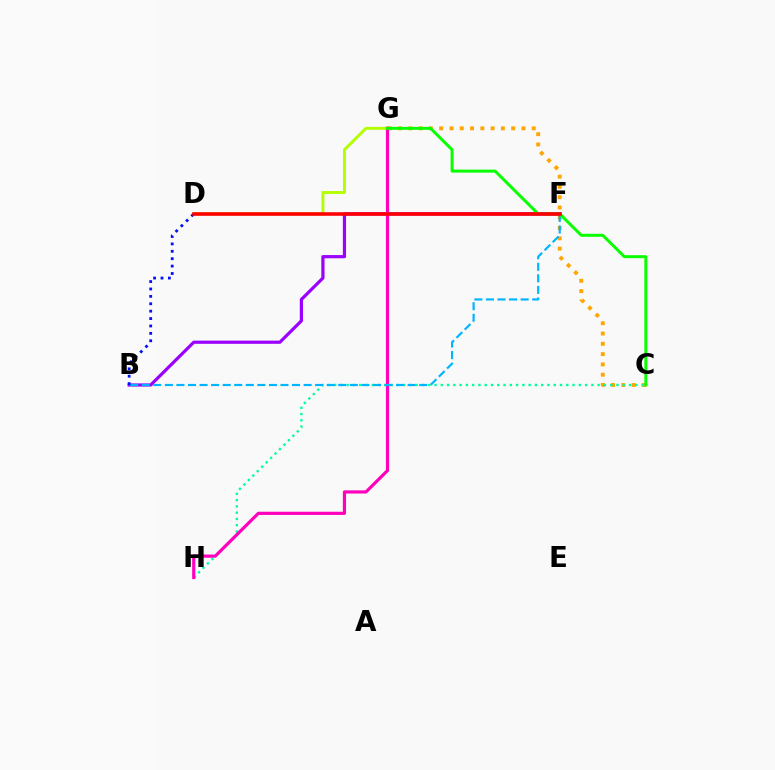{('C', 'G'): [{'color': '#ffa500', 'line_style': 'dotted', 'thickness': 2.79}, {'color': '#08ff00', 'line_style': 'solid', 'thickness': 2.14}], ('C', 'H'): [{'color': '#00ff9d', 'line_style': 'dotted', 'thickness': 1.7}], ('D', 'G'): [{'color': '#b3ff00', 'line_style': 'solid', 'thickness': 2.11}], ('B', 'F'): [{'color': '#9b00ff', 'line_style': 'solid', 'thickness': 2.3}, {'color': '#00b5ff', 'line_style': 'dashed', 'thickness': 1.57}], ('G', 'H'): [{'color': '#ff00bd', 'line_style': 'solid', 'thickness': 2.29}], ('B', 'D'): [{'color': '#0010ff', 'line_style': 'dotted', 'thickness': 2.01}], ('D', 'F'): [{'color': '#ff0000', 'line_style': 'solid', 'thickness': 2.57}]}